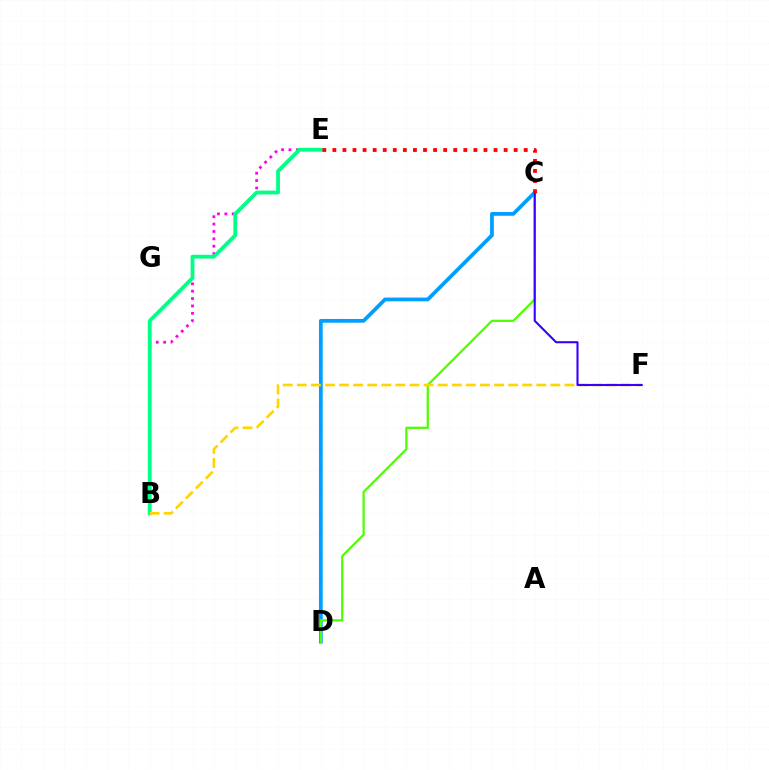{('B', 'E'): [{'color': '#ff00ed', 'line_style': 'dotted', 'thickness': 2.0}, {'color': '#00ff86', 'line_style': 'solid', 'thickness': 2.74}], ('C', 'D'): [{'color': '#009eff', 'line_style': 'solid', 'thickness': 2.7}, {'color': '#4fff00', 'line_style': 'solid', 'thickness': 1.62}], ('B', 'F'): [{'color': '#ffd500', 'line_style': 'dashed', 'thickness': 1.91}], ('C', 'F'): [{'color': '#3700ff', 'line_style': 'solid', 'thickness': 1.51}], ('C', 'E'): [{'color': '#ff0000', 'line_style': 'dotted', 'thickness': 2.74}]}